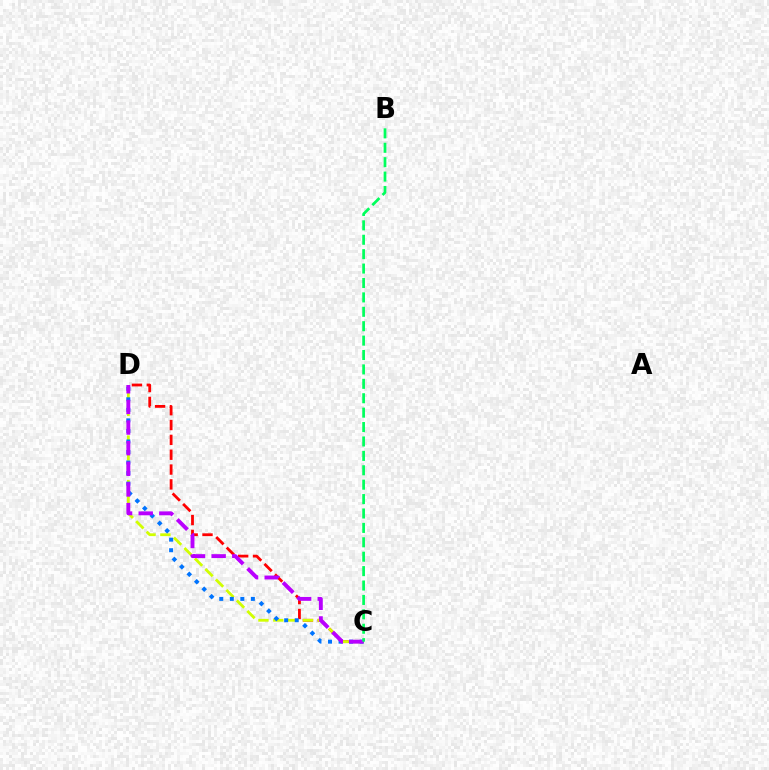{('C', 'D'): [{'color': '#ff0000', 'line_style': 'dashed', 'thickness': 2.02}, {'color': '#d1ff00', 'line_style': 'dashed', 'thickness': 2.02}, {'color': '#0074ff', 'line_style': 'dotted', 'thickness': 2.86}, {'color': '#b900ff', 'line_style': 'dashed', 'thickness': 2.8}], ('B', 'C'): [{'color': '#00ff5c', 'line_style': 'dashed', 'thickness': 1.96}]}